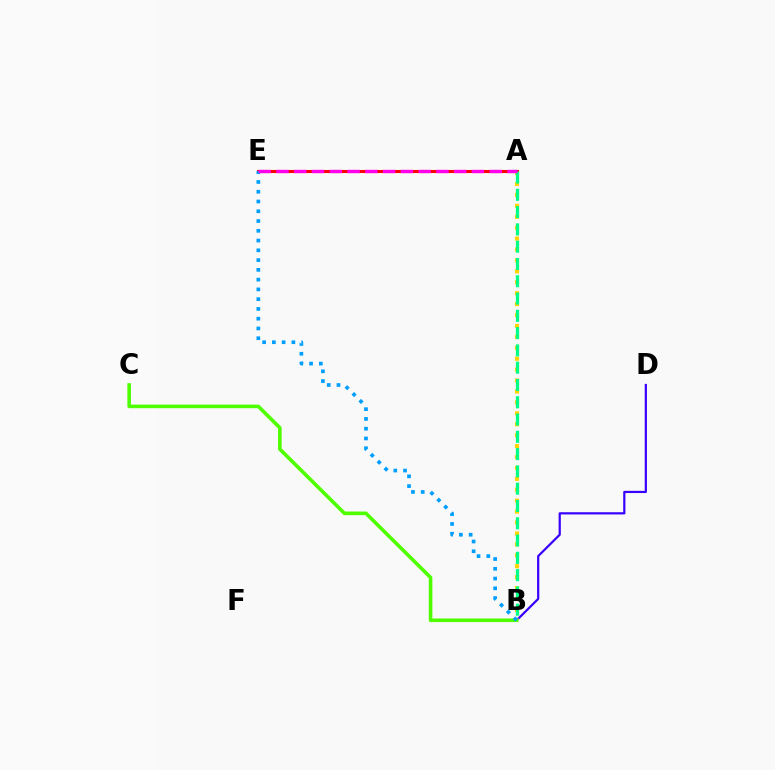{('B', 'D'): [{'color': '#3700ff', 'line_style': 'solid', 'thickness': 1.59}], ('A', 'B'): [{'color': '#ffd500', 'line_style': 'dotted', 'thickness': 2.97}, {'color': '#00ff86', 'line_style': 'dashed', 'thickness': 2.35}], ('A', 'E'): [{'color': '#ff0000', 'line_style': 'solid', 'thickness': 2.21}, {'color': '#ff00ed', 'line_style': 'dashed', 'thickness': 2.41}], ('B', 'C'): [{'color': '#4fff00', 'line_style': 'solid', 'thickness': 2.59}], ('B', 'E'): [{'color': '#009eff', 'line_style': 'dotted', 'thickness': 2.65}]}